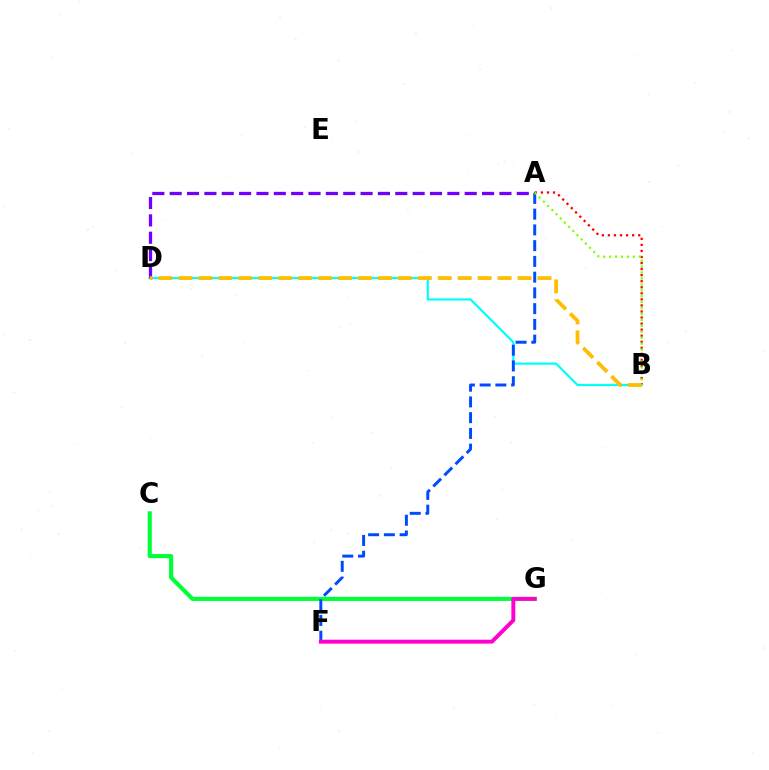{('B', 'D'): [{'color': '#00fff6', 'line_style': 'solid', 'thickness': 1.58}, {'color': '#ffbd00', 'line_style': 'dashed', 'thickness': 2.71}], ('C', 'G'): [{'color': '#00ff39', 'line_style': 'solid', 'thickness': 2.97}], ('A', 'B'): [{'color': '#ff0000', 'line_style': 'dotted', 'thickness': 1.64}, {'color': '#84ff00', 'line_style': 'dotted', 'thickness': 1.61}], ('A', 'D'): [{'color': '#7200ff', 'line_style': 'dashed', 'thickness': 2.36}], ('A', 'F'): [{'color': '#004bff', 'line_style': 'dashed', 'thickness': 2.14}], ('F', 'G'): [{'color': '#ff00cf', 'line_style': 'solid', 'thickness': 2.82}]}